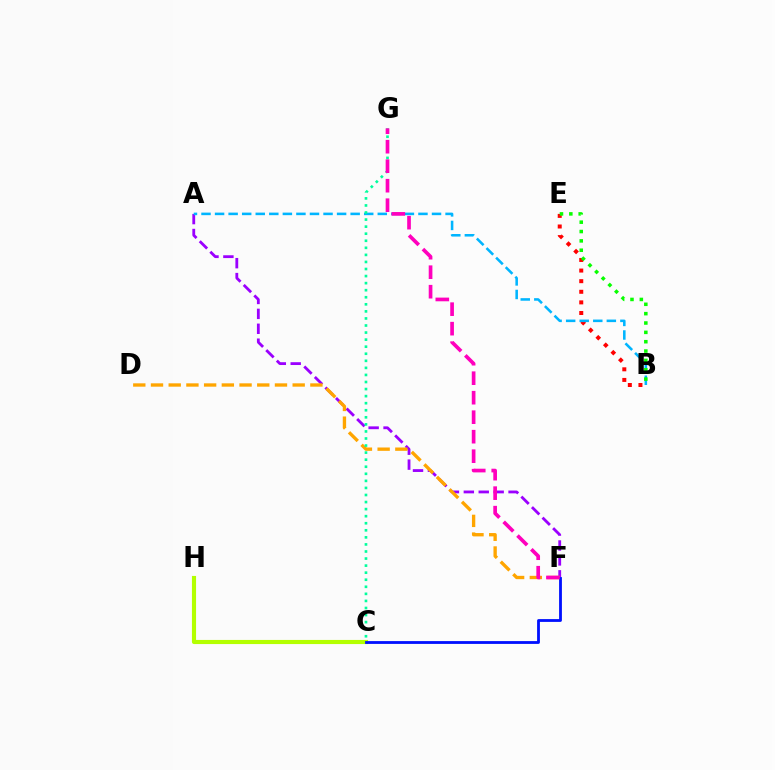{('A', 'F'): [{'color': '#9b00ff', 'line_style': 'dashed', 'thickness': 2.03}], ('B', 'E'): [{'color': '#ff0000', 'line_style': 'dotted', 'thickness': 2.88}, {'color': '#08ff00', 'line_style': 'dotted', 'thickness': 2.54}], ('C', 'H'): [{'color': '#b3ff00', 'line_style': 'solid', 'thickness': 2.97}], ('A', 'B'): [{'color': '#00b5ff', 'line_style': 'dashed', 'thickness': 1.84}], ('D', 'F'): [{'color': '#ffa500', 'line_style': 'dashed', 'thickness': 2.41}], ('C', 'G'): [{'color': '#00ff9d', 'line_style': 'dotted', 'thickness': 1.92}], ('C', 'F'): [{'color': '#0010ff', 'line_style': 'solid', 'thickness': 2.02}], ('F', 'G'): [{'color': '#ff00bd', 'line_style': 'dashed', 'thickness': 2.65}]}